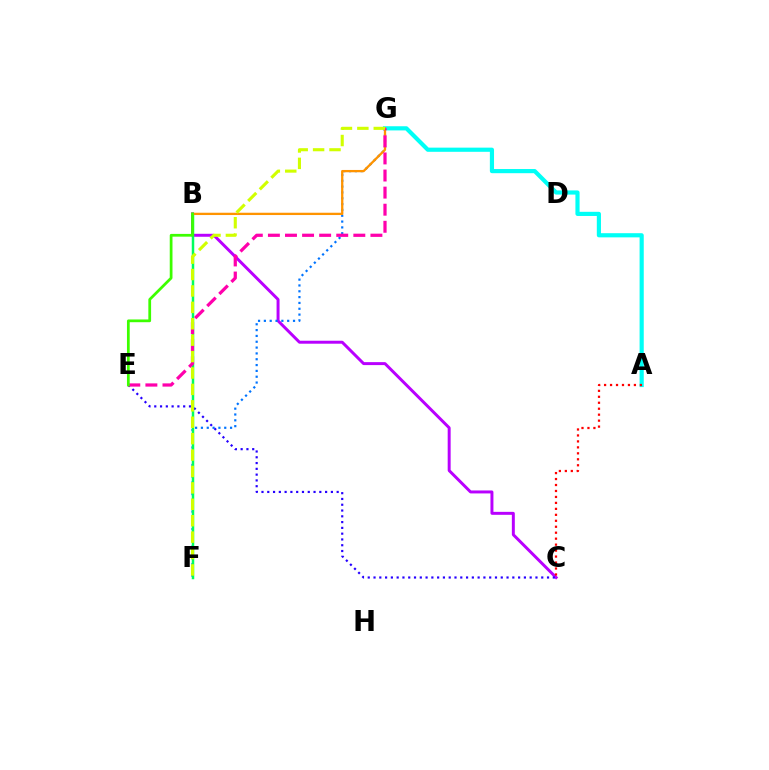{('A', 'G'): [{'color': '#00fff6', 'line_style': 'solid', 'thickness': 3.0}], ('B', 'C'): [{'color': '#b900ff', 'line_style': 'solid', 'thickness': 2.14}], ('A', 'C'): [{'color': '#ff0000', 'line_style': 'dotted', 'thickness': 1.62}], ('F', 'G'): [{'color': '#0074ff', 'line_style': 'dotted', 'thickness': 1.58}, {'color': '#d1ff00', 'line_style': 'dashed', 'thickness': 2.23}], ('C', 'E'): [{'color': '#2500ff', 'line_style': 'dotted', 'thickness': 1.57}], ('B', 'F'): [{'color': '#00ff5c', 'line_style': 'solid', 'thickness': 1.79}], ('B', 'G'): [{'color': '#ff9400', 'line_style': 'solid', 'thickness': 1.66}], ('E', 'G'): [{'color': '#ff00ac', 'line_style': 'dashed', 'thickness': 2.32}], ('B', 'E'): [{'color': '#3dff00', 'line_style': 'solid', 'thickness': 1.98}]}